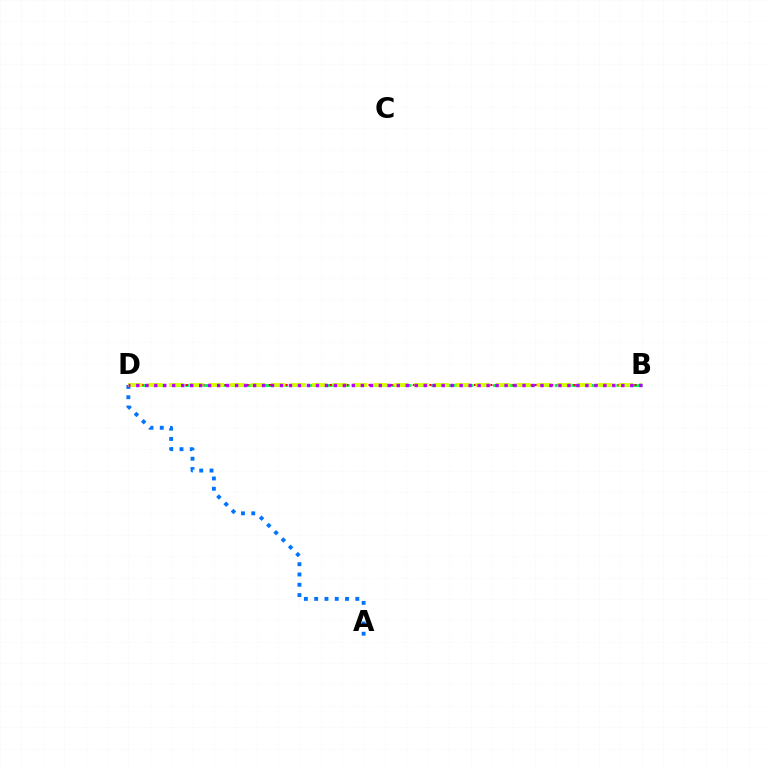{('B', 'D'): [{'color': '#00ff5c', 'line_style': 'dashed', 'thickness': 2.09}, {'color': '#ff0000', 'line_style': 'dotted', 'thickness': 1.51}, {'color': '#d1ff00', 'line_style': 'dashed', 'thickness': 2.78}, {'color': '#b900ff', 'line_style': 'dotted', 'thickness': 2.44}], ('A', 'D'): [{'color': '#0074ff', 'line_style': 'dotted', 'thickness': 2.79}]}